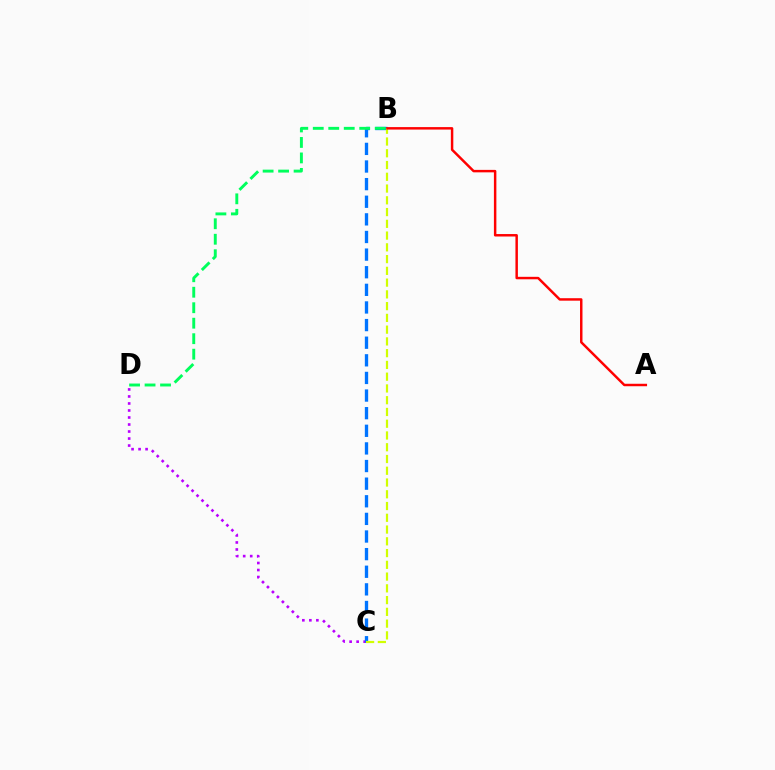{('C', 'D'): [{'color': '#b900ff', 'line_style': 'dotted', 'thickness': 1.91}], ('B', 'C'): [{'color': '#0074ff', 'line_style': 'dashed', 'thickness': 2.39}, {'color': '#d1ff00', 'line_style': 'dashed', 'thickness': 1.6}], ('B', 'D'): [{'color': '#00ff5c', 'line_style': 'dashed', 'thickness': 2.1}], ('A', 'B'): [{'color': '#ff0000', 'line_style': 'solid', 'thickness': 1.77}]}